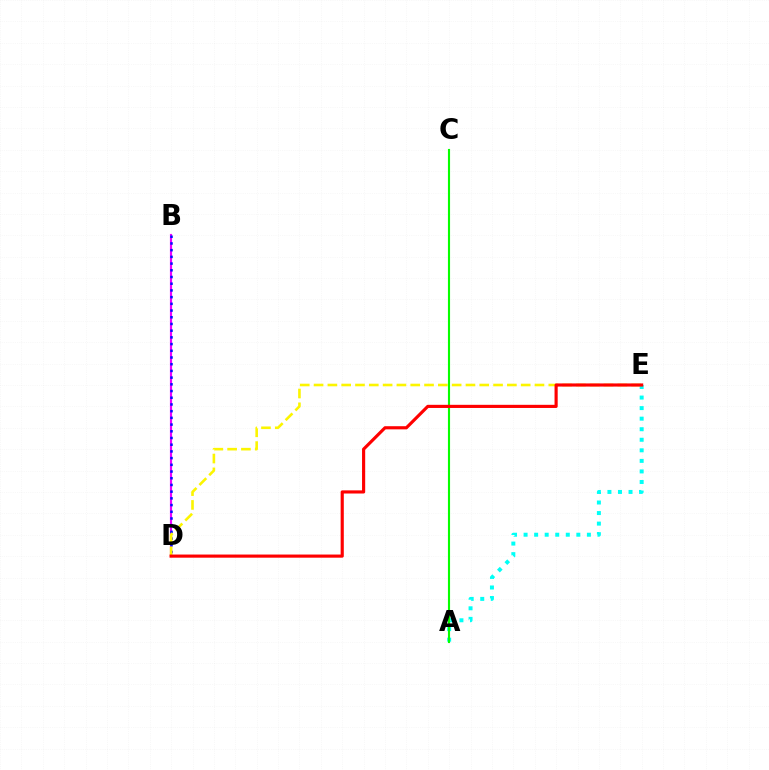{('A', 'E'): [{'color': '#00fff6', 'line_style': 'dotted', 'thickness': 2.87}], ('B', 'D'): [{'color': '#ee00ff', 'line_style': 'solid', 'thickness': 1.55}, {'color': '#0010ff', 'line_style': 'dotted', 'thickness': 1.82}], ('D', 'E'): [{'color': '#fcf500', 'line_style': 'dashed', 'thickness': 1.88}, {'color': '#ff0000', 'line_style': 'solid', 'thickness': 2.27}], ('A', 'C'): [{'color': '#08ff00', 'line_style': 'solid', 'thickness': 1.53}]}